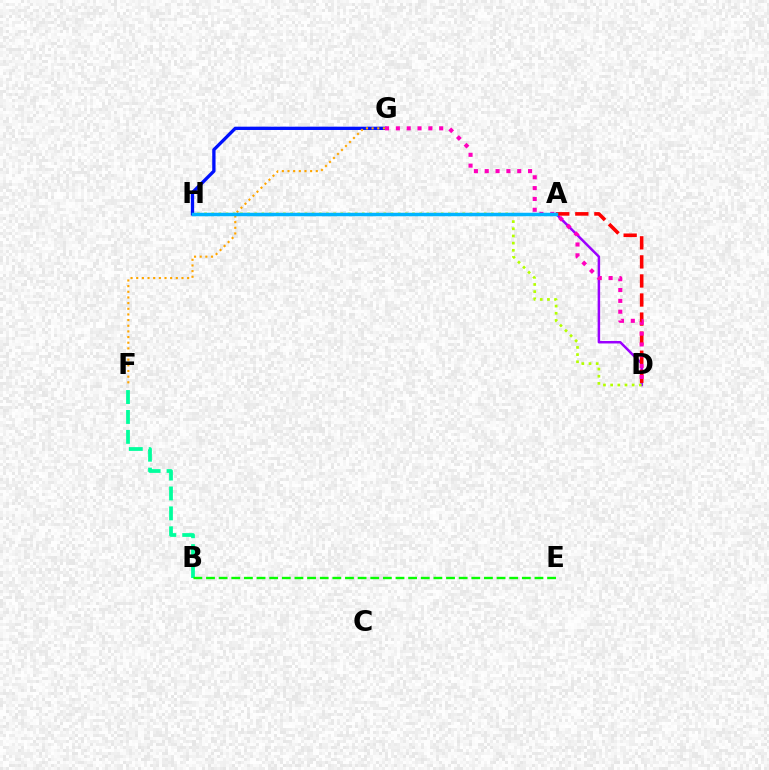{('A', 'D'): [{'color': '#9b00ff', 'line_style': 'solid', 'thickness': 1.8}, {'color': '#ff0000', 'line_style': 'dashed', 'thickness': 2.59}], ('G', 'H'): [{'color': '#0010ff', 'line_style': 'solid', 'thickness': 2.38}], ('B', 'F'): [{'color': '#00ff9d', 'line_style': 'dashed', 'thickness': 2.71}], ('F', 'G'): [{'color': '#ffa500', 'line_style': 'dotted', 'thickness': 1.54}], ('B', 'E'): [{'color': '#08ff00', 'line_style': 'dashed', 'thickness': 1.72}], ('D', 'H'): [{'color': '#b3ff00', 'line_style': 'dotted', 'thickness': 1.95}], ('D', 'G'): [{'color': '#ff00bd', 'line_style': 'dotted', 'thickness': 2.94}], ('A', 'H'): [{'color': '#00b5ff', 'line_style': 'solid', 'thickness': 2.51}]}